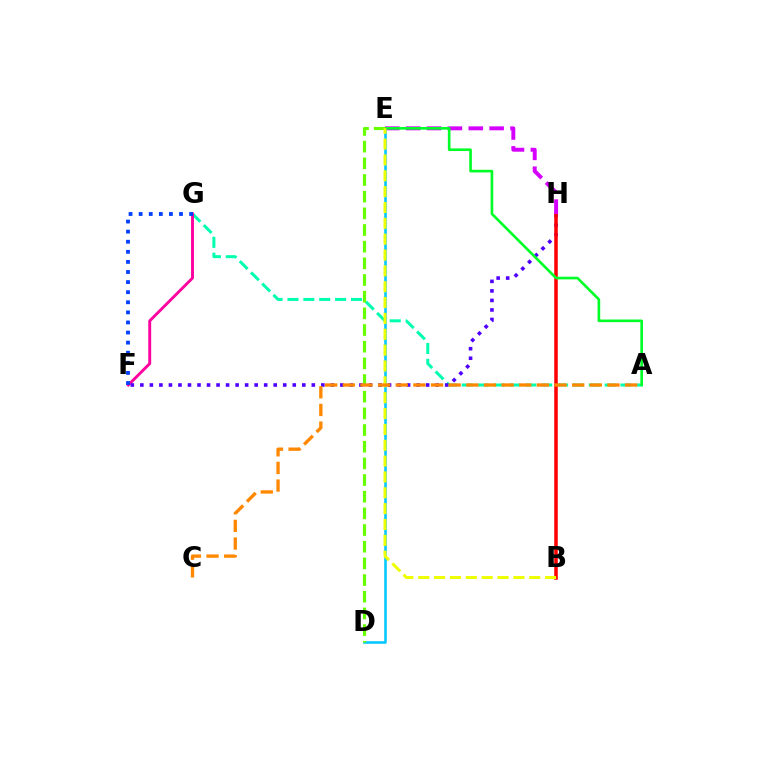{('A', 'G'): [{'color': '#00ffaf', 'line_style': 'dashed', 'thickness': 2.16}], ('D', 'E'): [{'color': '#00c7ff', 'line_style': 'solid', 'thickness': 1.83}, {'color': '#66ff00', 'line_style': 'dashed', 'thickness': 2.26}], ('F', 'G'): [{'color': '#ff00a0', 'line_style': 'solid', 'thickness': 2.09}, {'color': '#003fff', 'line_style': 'dotted', 'thickness': 2.74}], ('F', 'H'): [{'color': '#4f00ff', 'line_style': 'dotted', 'thickness': 2.59}], ('B', 'H'): [{'color': '#ff0000', 'line_style': 'solid', 'thickness': 2.54}], ('E', 'H'): [{'color': '#d600ff', 'line_style': 'dashed', 'thickness': 2.83}], ('A', 'E'): [{'color': '#00ff27', 'line_style': 'solid', 'thickness': 1.9}], ('B', 'E'): [{'color': '#eeff00', 'line_style': 'dashed', 'thickness': 2.15}], ('A', 'C'): [{'color': '#ff8800', 'line_style': 'dashed', 'thickness': 2.4}]}